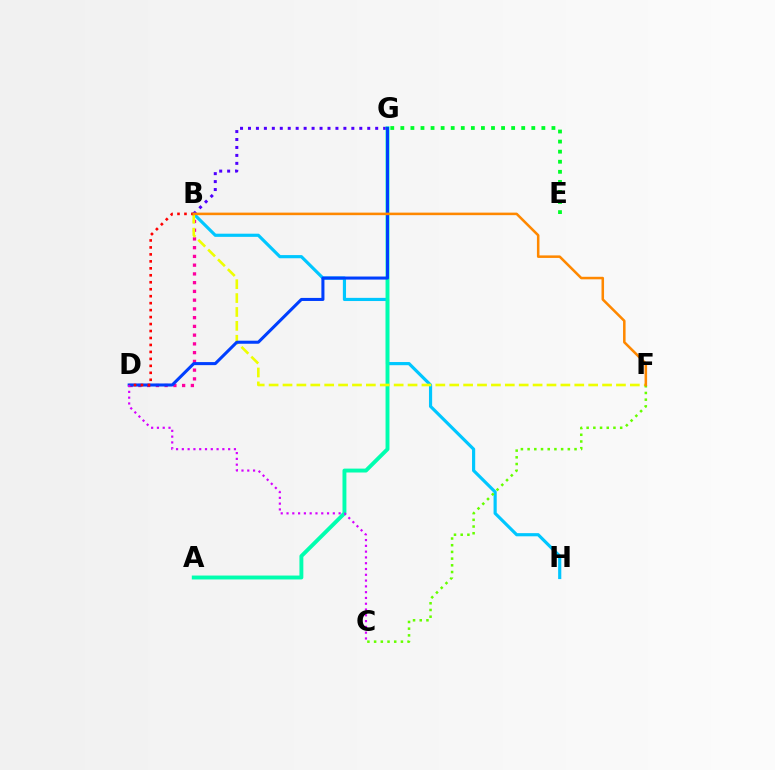{('B', 'H'): [{'color': '#00c7ff', 'line_style': 'solid', 'thickness': 2.28}], ('B', 'G'): [{'color': '#4f00ff', 'line_style': 'dotted', 'thickness': 2.16}], ('B', 'D'): [{'color': '#ff00a0', 'line_style': 'dotted', 'thickness': 2.38}, {'color': '#ff0000', 'line_style': 'dotted', 'thickness': 1.89}], ('A', 'G'): [{'color': '#00ffaf', 'line_style': 'solid', 'thickness': 2.81}], ('E', 'G'): [{'color': '#00ff27', 'line_style': 'dotted', 'thickness': 2.74}], ('B', 'F'): [{'color': '#eeff00', 'line_style': 'dashed', 'thickness': 1.89}, {'color': '#ff8800', 'line_style': 'solid', 'thickness': 1.83}], ('C', 'F'): [{'color': '#66ff00', 'line_style': 'dotted', 'thickness': 1.82}], ('D', 'G'): [{'color': '#003fff', 'line_style': 'solid', 'thickness': 2.2}], ('C', 'D'): [{'color': '#d600ff', 'line_style': 'dotted', 'thickness': 1.57}]}